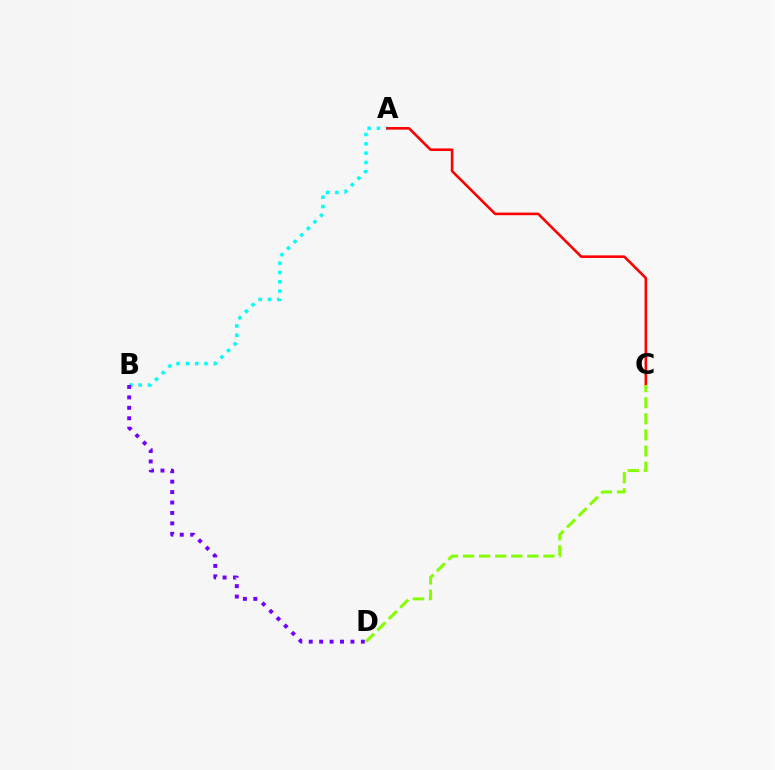{('A', 'B'): [{'color': '#00fff6', 'line_style': 'dotted', 'thickness': 2.53}], ('A', 'C'): [{'color': '#ff0000', 'line_style': 'solid', 'thickness': 1.87}], ('B', 'D'): [{'color': '#7200ff', 'line_style': 'dotted', 'thickness': 2.83}], ('C', 'D'): [{'color': '#84ff00', 'line_style': 'dashed', 'thickness': 2.18}]}